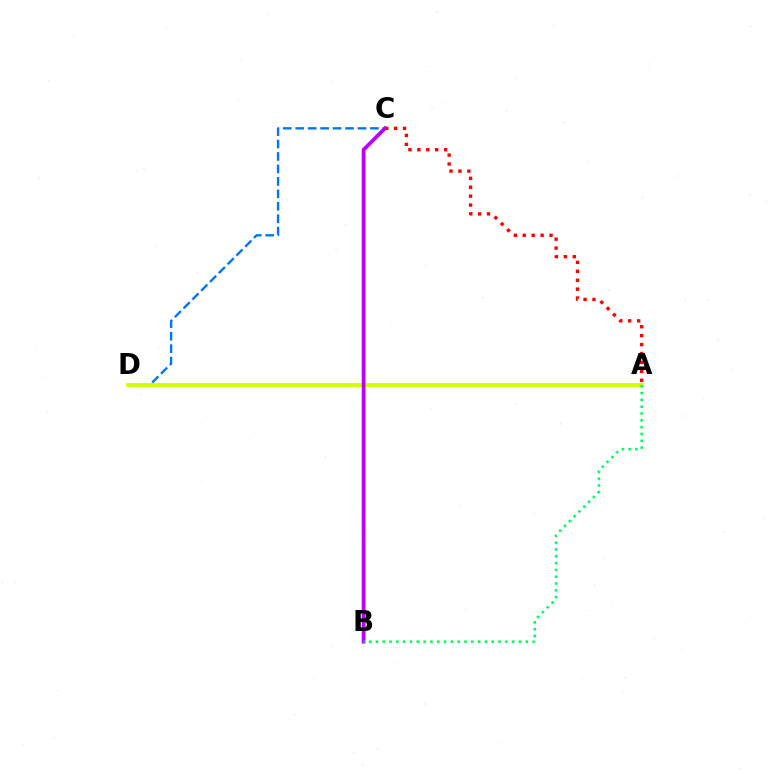{('C', 'D'): [{'color': '#0074ff', 'line_style': 'dashed', 'thickness': 1.69}], ('A', 'D'): [{'color': '#d1ff00', 'line_style': 'solid', 'thickness': 2.73}], ('B', 'C'): [{'color': '#b900ff', 'line_style': 'solid', 'thickness': 2.72}], ('A', 'B'): [{'color': '#00ff5c', 'line_style': 'dotted', 'thickness': 1.85}], ('A', 'C'): [{'color': '#ff0000', 'line_style': 'dotted', 'thickness': 2.42}]}